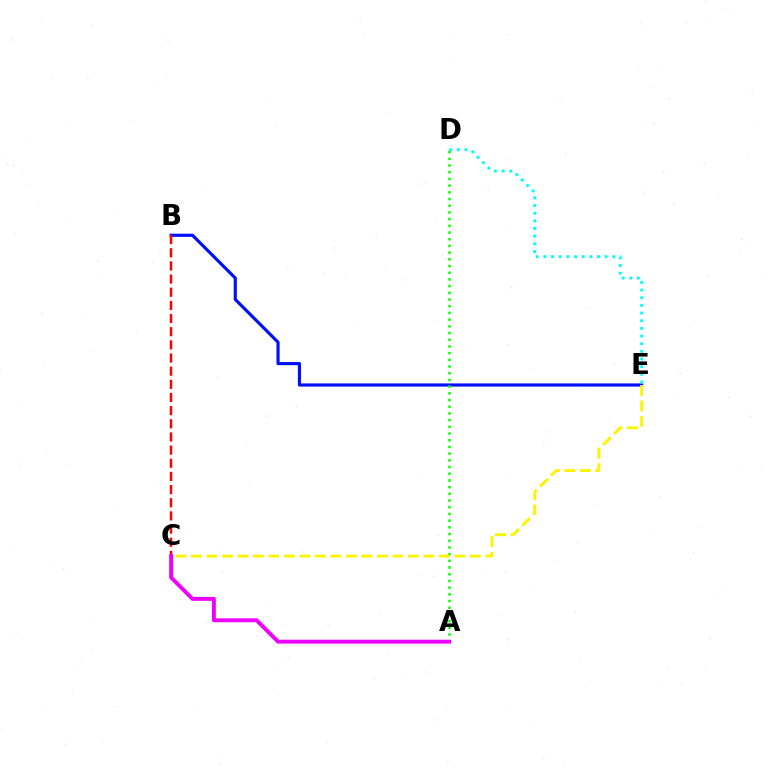{('B', 'E'): [{'color': '#0010ff', 'line_style': 'solid', 'thickness': 2.27}], ('D', 'E'): [{'color': '#00fff6', 'line_style': 'dotted', 'thickness': 2.08}], ('A', 'D'): [{'color': '#08ff00', 'line_style': 'dotted', 'thickness': 1.82}], ('C', 'E'): [{'color': '#fcf500', 'line_style': 'dashed', 'thickness': 2.11}], ('B', 'C'): [{'color': '#ff0000', 'line_style': 'dashed', 'thickness': 1.79}], ('A', 'C'): [{'color': '#ee00ff', 'line_style': 'solid', 'thickness': 2.81}]}